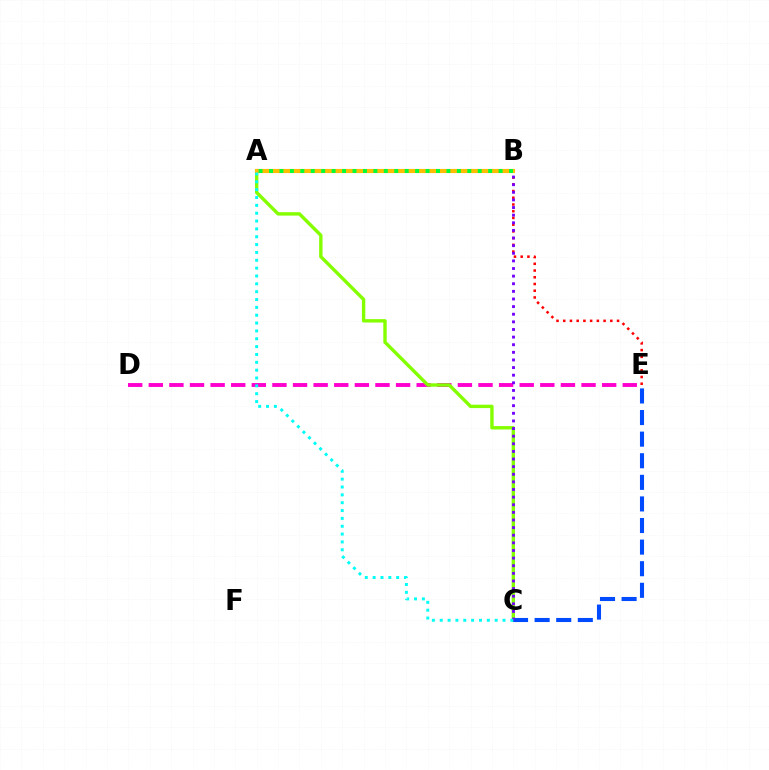{('D', 'E'): [{'color': '#ff00cf', 'line_style': 'dashed', 'thickness': 2.8}], ('B', 'E'): [{'color': '#ff0000', 'line_style': 'dotted', 'thickness': 1.83}], ('A', 'C'): [{'color': '#84ff00', 'line_style': 'solid', 'thickness': 2.44}, {'color': '#00fff6', 'line_style': 'dotted', 'thickness': 2.13}], ('C', 'E'): [{'color': '#004bff', 'line_style': 'dashed', 'thickness': 2.93}], ('B', 'C'): [{'color': '#7200ff', 'line_style': 'dotted', 'thickness': 2.07}], ('A', 'B'): [{'color': '#ffbd00', 'line_style': 'solid', 'thickness': 2.98}, {'color': '#00ff39', 'line_style': 'dotted', 'thickness': 2.84}]}